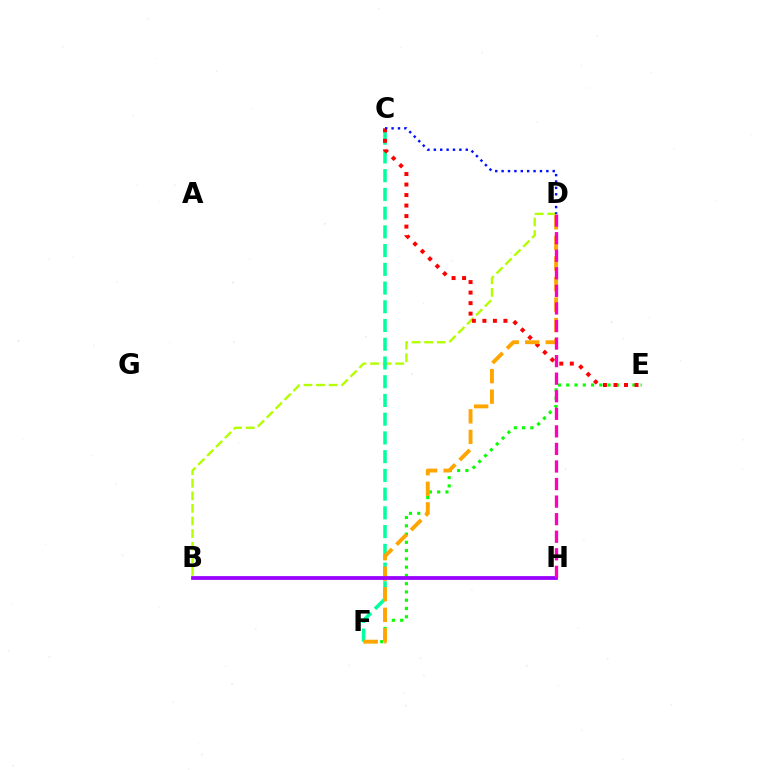{('B', 'D'): [{'color': '#b3ff00', 'line_style': 'dashed', 'thickness': 1.71}], ('E', 'F'): [{'color': '#08ff00', 'line_style': 'dotted', 'thickness': 2.25}], ('C', 'F'): [{'color': '#00ff9d', 'line_style': 'dashed', 'thickness': 2.54}], ('C', 'E'): [{'color': '#ff0000', 'line_style': 'dotted', 'thickness': 2.86}], ('C', 'D'): [{'color': '#0010ff', 'line_style': 'dotted', 'thickness': 1.74}], ('B', 'H'): [{'color': '#00b5ff', 'line_style': 'solid', 'thickness': 1.72}, {'color': '#9b00ff', 'line_style': 'solid', 'thickness': 2.69}], ('D', 'F'): [{'color': '#ffa500', 'line_style': 'dashed', 'thickness': 2.79}], ('D', 'H'): [{'color': '#ff00bd', 'line_style': 'dashed', 'thickness': 2.39}]}